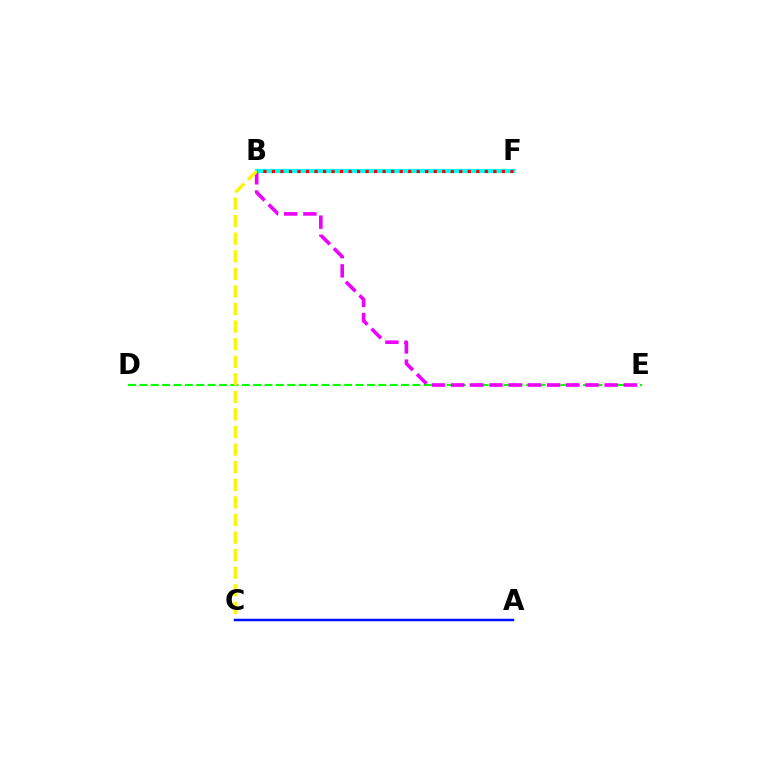{('D', 'E'): [{'color': '#08ff00', 'line_style': 'dashed', 'thickness': 1.55}], ('B', 'E'): [{'color': '#ee00ff', 'line_style': 'dashed', 'thickness': 2.61}], ('B', 'F'): [{'color': '#00fff6', 'line_style': 'solid', 'thickness': 2.99}, {'color': '#ff0000', 'line_style': 'dotted', 'thickness': 2.31}], ('B', 'C'): [{'color': '#fcf500', 'line_style': 'dashed', 'thickness': 2.39}], ('A', 'C'): [{'color': '#0010ff', 'line_style': 'solid', 'thickness': 1.79}]}